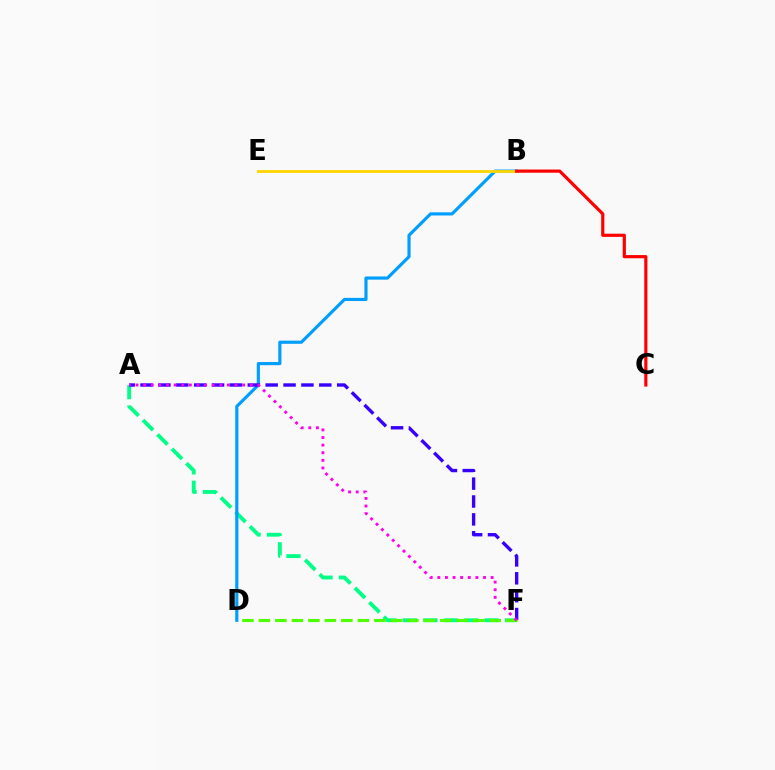{('A', 'F'): [{'color': '#00ff86', 'line_style': 'dashed', 'thickness': 2.77}, {'color': '#3700ff', 'line_style': 'dashed', 'thickness': 2.43}, {'color': '#ff00ed', 'line_style': 'dotted', 'thickness': 2.07}], ('B', 'D'): [{'color': '#009eff', 'line_style': 'solid', 'thickness': 2.28}], ('B', 'E'): [{'color': '#ffd500', 'line_style': 'solid', 'thickness': 2.03}], ('D', 'F'): [{'color': '#4fff00', 'line_style': 'dashed', 'thickness': 2.24}], ('B', 'C'): [{'color': '#ff0000', 'line_style': 'solid', 'thickness': 2.29}]}